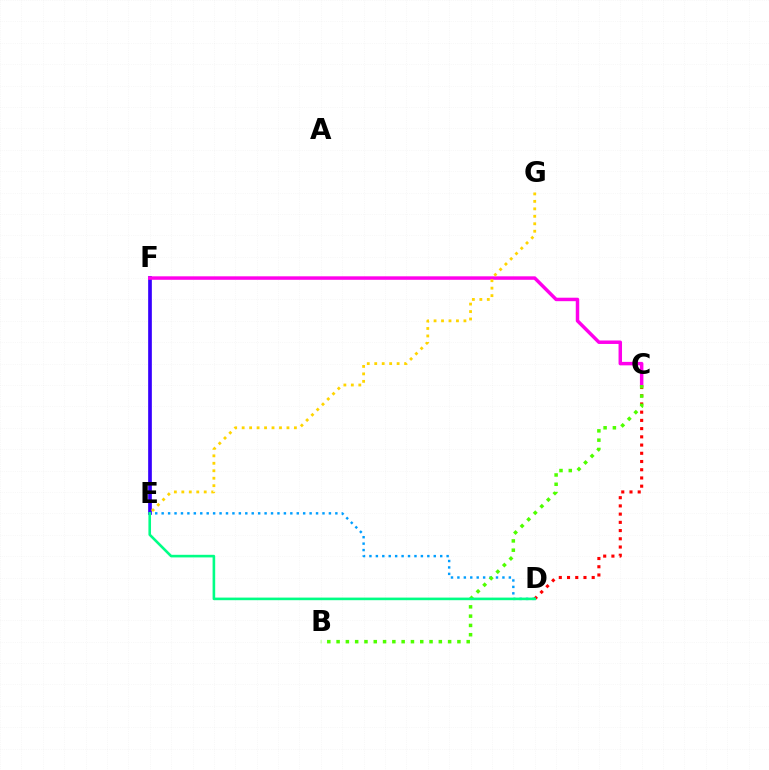{('E', 'F'): [{'color': '#3700ff', 'line_style': 'solid', 'thickness': 2.66}], ('C', 'F'): [{'color': '#ff00ed', 'line_style': 'solid', 'thickness': 2.5}], ('C', 'D'): [{'color': '#ff0000', 'line_style': 'dotted', 'thickness': 2.23}], ('D', 'E'): [{'color': '#009eff', 'line_style': 'dotted', 'thickness': 1.75}, {'color': '#00ff86', 'line_style': 'solid', 'thickness': 1.88}], ('B', 'C'): [{'color': '#4fff00', 'line_style': 'dotted', 'thickness': 2.53}], ('E', 'G'): [{'color': '#ffd500', 'line_style': 'dotted', 'thickness': 2.03}]}